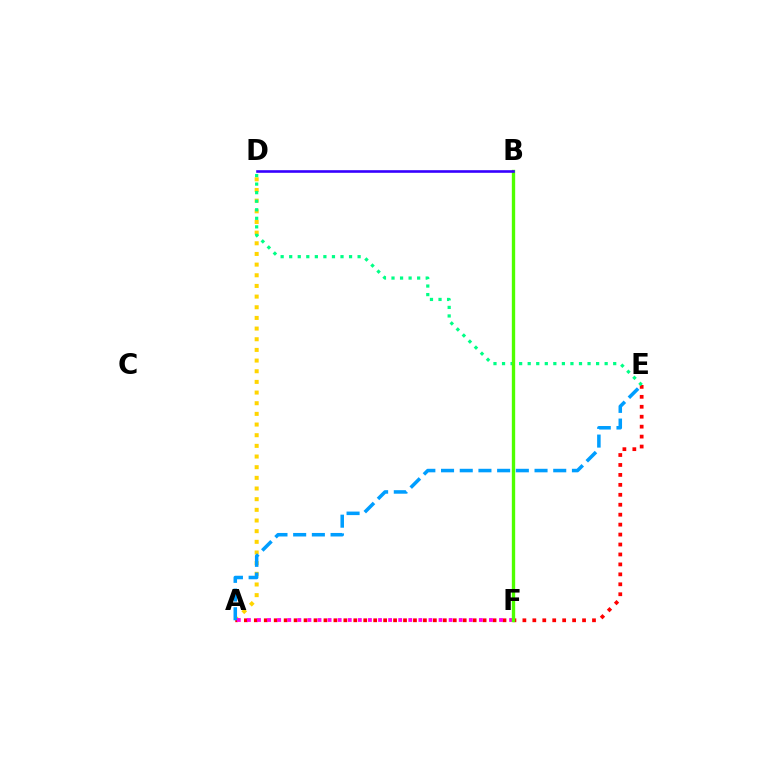{('A', 'D'): [{'color': '#ffd500', 'line_style': 'dotted', 'thickness': 2.9}], ('A', 'E'): [{'color': '#ff0000', 'line_style': 'dotted', 'thickness': 2.7}, {'color': '#009eff', 'line_style': 'dashed', 'thickness': 2.54}], ('A', 'F'): [{'color': '#ff00ed', 'line_style': 'dotted', 'thickness': 2.74}], ('D', 'E'): [{'color': '#00ff86', 'line_style': 'dotted', 'thickness': 2.32}], ('B', 'F'): [{'color': '#4fff00', 'line_style': 'solid', 'thickness': 2.41}], ('B', 'D'): [{'color': '#3700ff', 'line_style': 'solid', 'thickness': 1.88}]}